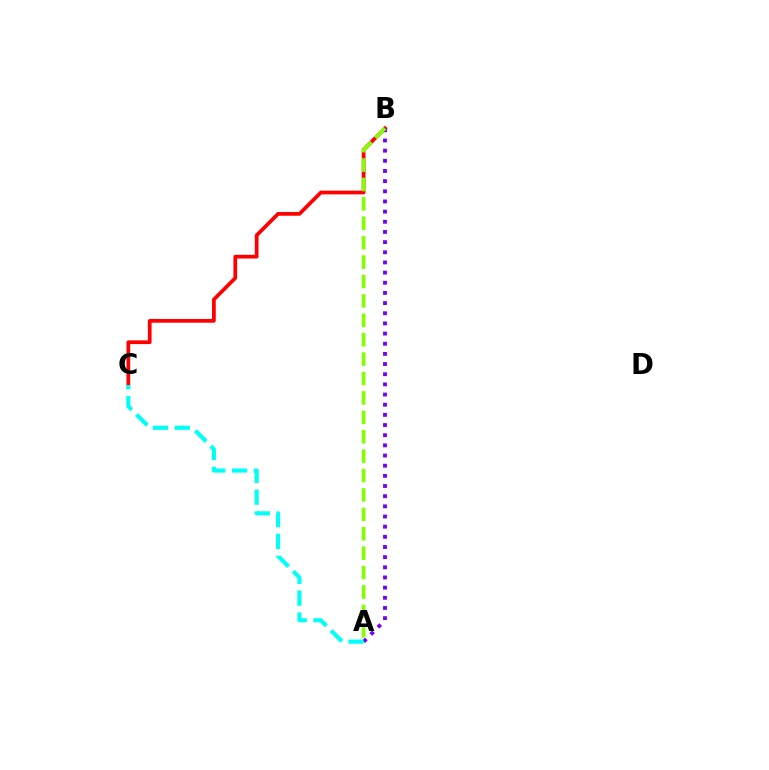{('B', 'C'): [{'color': '#ff0000', 'line_style': 'solid', 'thickness': 2.68}], ('A', 'B'): [{'color': '#7200ff', 'line_style': 'dotted', 'thickness': 2.76}, {'color': '#84ff00', 'line_style': 'dashed', 'thickness': 2.64}], ('A', 'C'): [{'color': '#00fff6', 'line_style': 'dashed', 'thickness': 2.97}]}